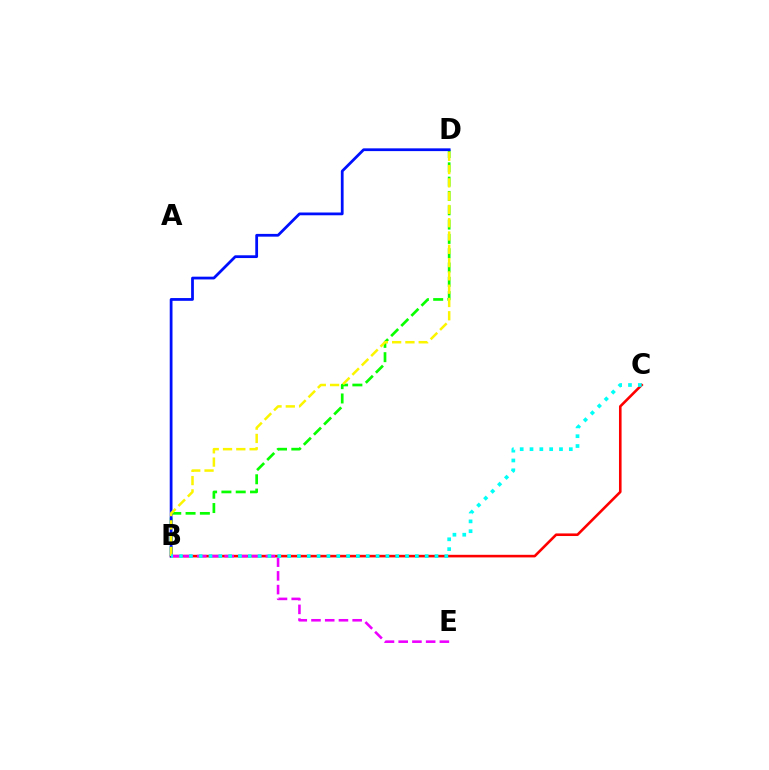{('B', 'C'): [{'color': '#ff0000', 'line_style': 'solid', 'thickness': 1.87}, {'color': '#00fff6', 'line_style': 'dotted', 'thickness': 2.67}], ('B', 'D'): [{'color': '#08ff00', 'line_style': 'dashed', 'thickness': 1.94}, {'color': '#0010ff', 'line_style': 'solid', 'thickness': 1.99}, {'color': '#fcf500', 'line_style': 'dashed', 'thickness': 1.81}], ('B', 'E'): [{'color': '#ee00ff', 'line_style': 'dashed', 'thickness': 1.86}]}